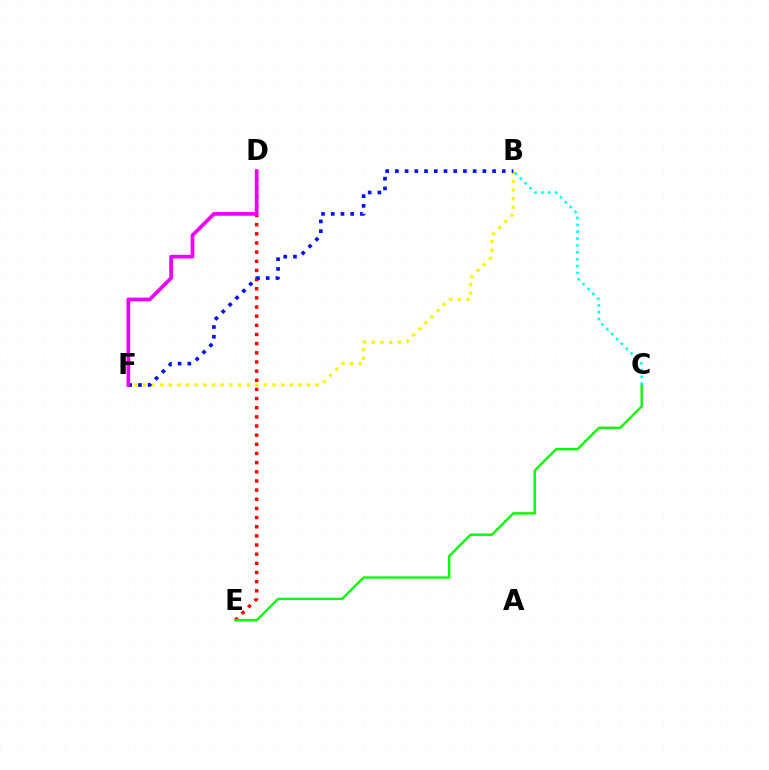{('B', 'F'): [{'color': '#fcf500', 'line_style': 'dotted', 'thickness': 2.35}, {'color': '#0010ff', 'line_style': 'dotted', 'thickness': 2.64}], ('D', 'E'): [{'color': '#ff0000', 'line_style': 'dotted', 'thickness': 2.49}], ('D', 'F'): [{'color': '#ee00ff', 'line_style': 'solid', 'thickness': 2.65}], ('C', 'E'): [{'color': '#08ff00', 'line_style': 'solid', 'thickness': 1.71}], ('B', 'C'): [{'color': '#00fff6', 'line_style': 'dotted', 'thickness': 1.87}]}